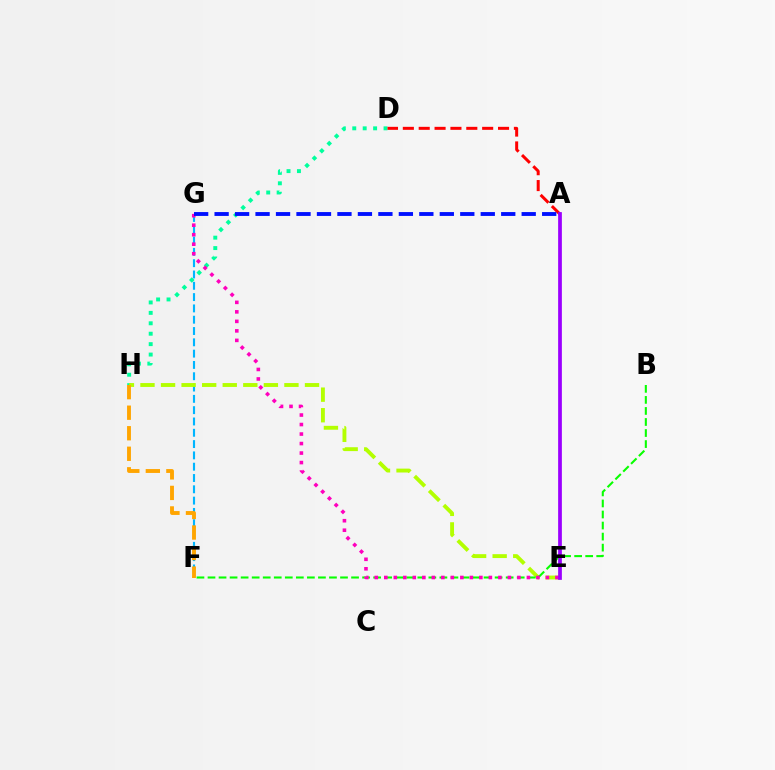{('D', 'H'): [{'color': '#00ff9d', 'line_style': 'dotted', 'thickness': 2.83}], ('F', 'G'): [{'color': '#00b5ff', 'line_style': 'dashed', 'thickness': 1.54}], ('E', 'H'): [{'color': '#b3ff00', 'line_style': 'dashed', 'thickness': 2.79}], ('B', 'F'): [{'color': '#08ff00', 'line_style': 'dashed', 'thickness': 1.5}], ('E', 'G'): [{'color': '#ff00bd', 'line_style': 'dotted', 'thickness': 2.58}], ('A', 'D'): [{'color': '#ff0000', 'line_style': 'dashed', 'thickness': 2.16}], ('F', 'H'): [{'color': '#ffa500', 'line_style': 'dashed', 'thickness': 2.79}], ('A', 'G'): [{'color': '#0010ff', 'line_style': 'dashed', 'thickness': 2.78}], ('A', 'E'): [{'color': '#9b00ff', 'line_style': 'solid', 'thickness': 2.69}]}